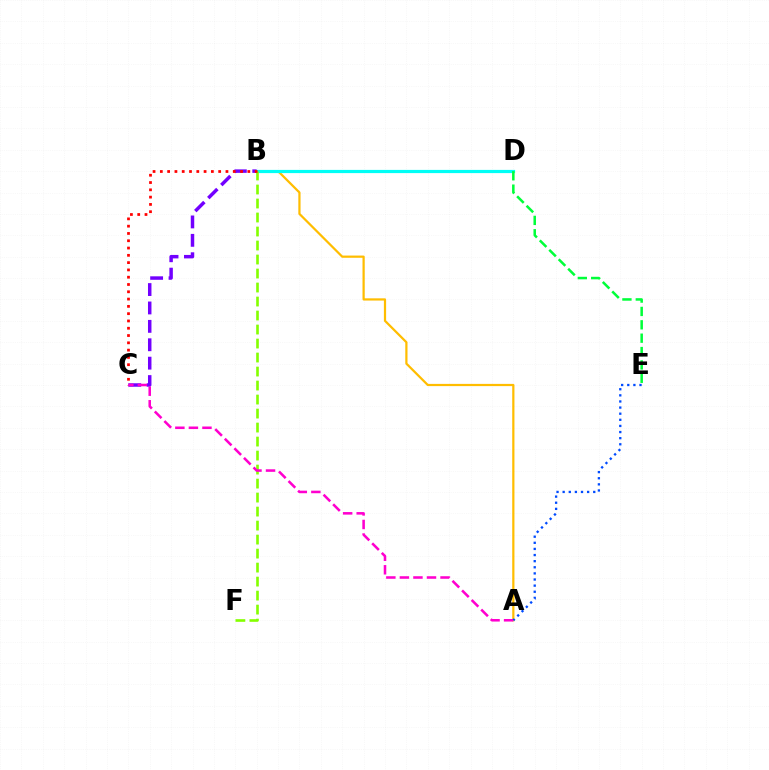{('B', 'C'): [{'color': '#7200ff', 'line_style': 'dashed', 'thickness': 2.5}, {'color': '#ff0000', 'line_style': 'dotted', 'thickness': 1.98}], ('A', 'B'): [{'color': '#ffbd00', 'line_style': 'solid', 'thickness': 1.6}], ('B', 'D'): [{'color': '#00fff6', 'line_style': 'solid', 'thickness': 2.31}], ('B', 'F'): [{'color': '#84ff00', 'line_style': 'dashed', 'thickness': 1.9}], ('D', 'E'): [{'color': '#00ff39', 'line_style': 'dashed', 'thickness': 1.82}], ('A', 'C'): [{'color': '#ff00cf', 'line_style': 'dashed', 'thickness': 1.84}], ('A', 'E'): [{'color': '#004bff', 'line_style': 'dotted', 'thickness': 1.66}]}